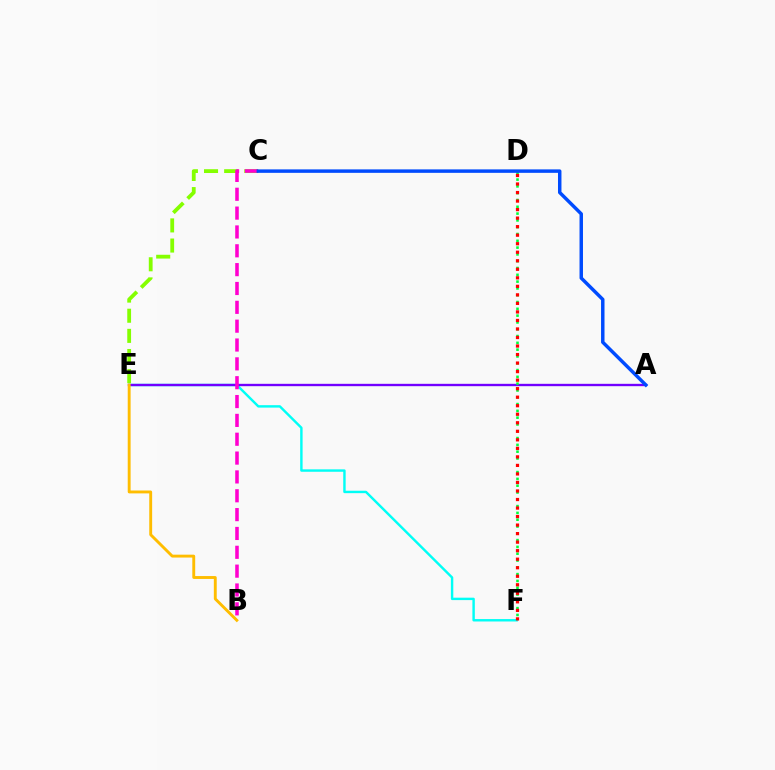{('E', 'F'): [{'color': '#00fff6', 'line_style': 'solid', 'thickness': 1.74}], ('A', 'E'): [{'color': '#7200ff', 'line_style': 'solid', 'thickness': 1.7}], ('B', 'E'): [{'color': '#ffbd00', 'line_style': 'solid', 'thickness': 2.08}], ('C', 'E'): [{'color': '#84ff00', 'line_style': 'dashed', 'thickness': 2.74}], ('D', 'F'): [{'color': '#00ff39', 'line_style': 'dotted', 'thickness': 1.85}, {'color': '#ff0000', 'line_style': 'dotted', 'thickness': 2.32}], ('B', 'C'): [{'color': '#ff00cf', 'line_style': 'dashed', 'thickness': 2.56}], ('A', 'C'): [{'color': '#004bff', 'line_style': 'solid', 'thickness': 2.49}]}